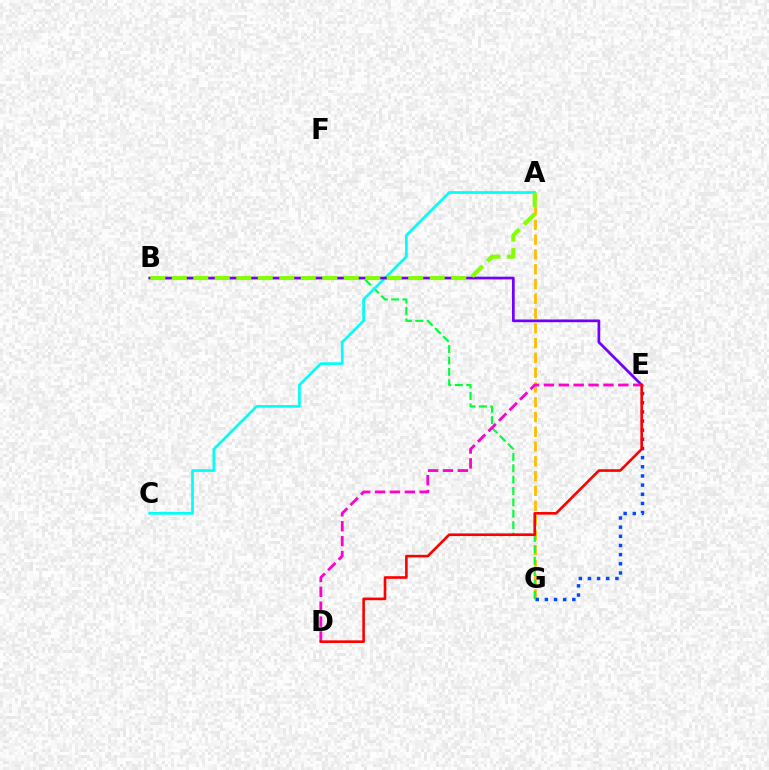{('A', 'G'): [{'color': '#ffbd00', 'line_style': 'dashed', 'thickness': 2.01}], ('E', 'G'): [{'color': '#004bff', 'line_style': 'dotted', 'thickness': 2.49}], ('B', 'G'): [{'color': '#00ff39', 'line_style': 'dashed', 'thickness': 1.55}], ('A', 'C'): [{'color': '#00fff6', 'line_style': 'solid', 'thickness': 1.94}], ('B', 'E'): [{'color': '#7200ff', 'line_style': 'solid', 'thickness': 1.97}], ('D', 'E'): [{'color': '#ff00cf', 'line_style': 'dashed', 'thickness': 2.02}, {'color': '#ff0000', 'line_style': 'solid', 'thickness': 1.89}], ('A', 'B'): [{'color': '#84ff00', 'line_style': 'dashed', 'thickness': 2.92}]}